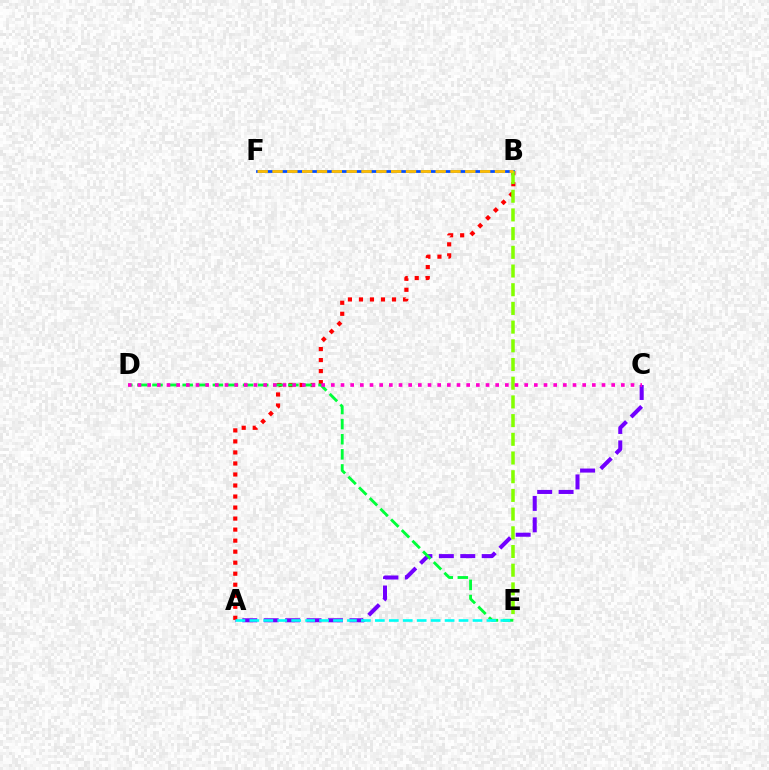{('A', 'C'): [{'color': '#7200ff', 'line_style': 'dashed', 'thickness': 2.91}], ('A', 'B'): [{'color': '#ff0000', 'line_style': 'dotted', 'thickness': 3.0}], ('D', 'E'): [{'color': '#00ff39', 'line_style': 'dashed', 'thickness': 2.05}], ('B', 'F'): [{'color': '#004bff', 'line_style': 'solid', 'thickness': 1.98}, {'color': '#ffbd00', 'line_style': 'dashed', 'thickness': 2.01}], ('A', 'E'): [{'color': '#00fff6', 'line_style': 'dashed', 'thickness': 1.89}], ('B', 'E'): [{'color': '#84ff00', 'line_style': 'dashed', 'thickness': 2.54}], ('C', 'D'): [{'color': '#ff00cf', 'line_style': 'dotted', 'thickness': 2.63}]}